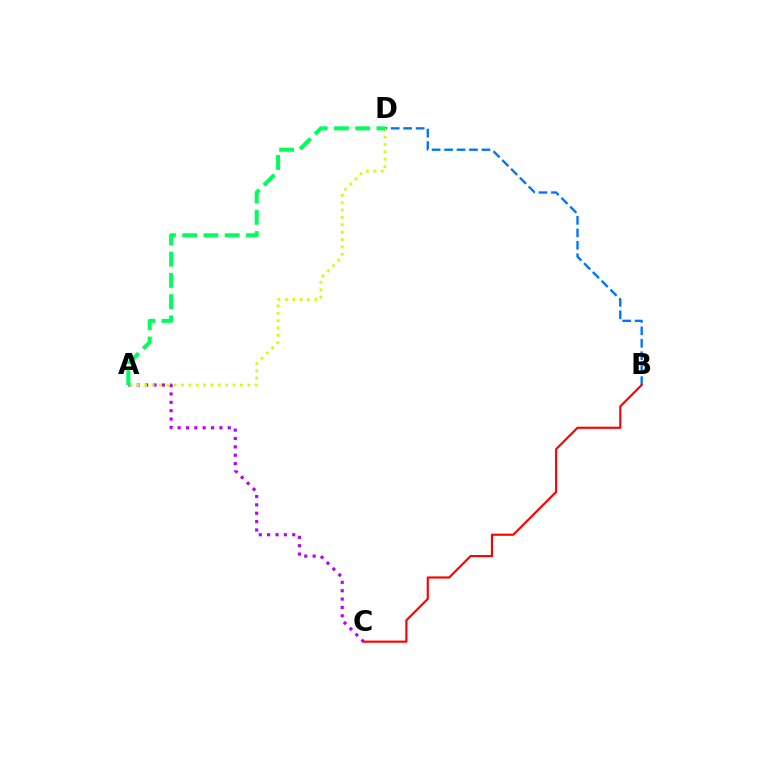{('B', 'D'): [{'color': '#0074ff', 'line_style': 'dashed', 'thickness': 1.69}], ('A', 'C'): [{'color': '#b900ff', 'line_style': 'dotted', 'thickness': 2.27}], ('B', 'C'): [{'color': '#ff0000', 'line_style': 'solid', 'thickness': 1.55}], ('A', 'D'): [{'color': '#d1ff00', 'line_style': 'dotted', 'thickness': 2.0}, {'color': '#00ff5c', 'line_style': 'dashed', 'thickness': 2.89}]}